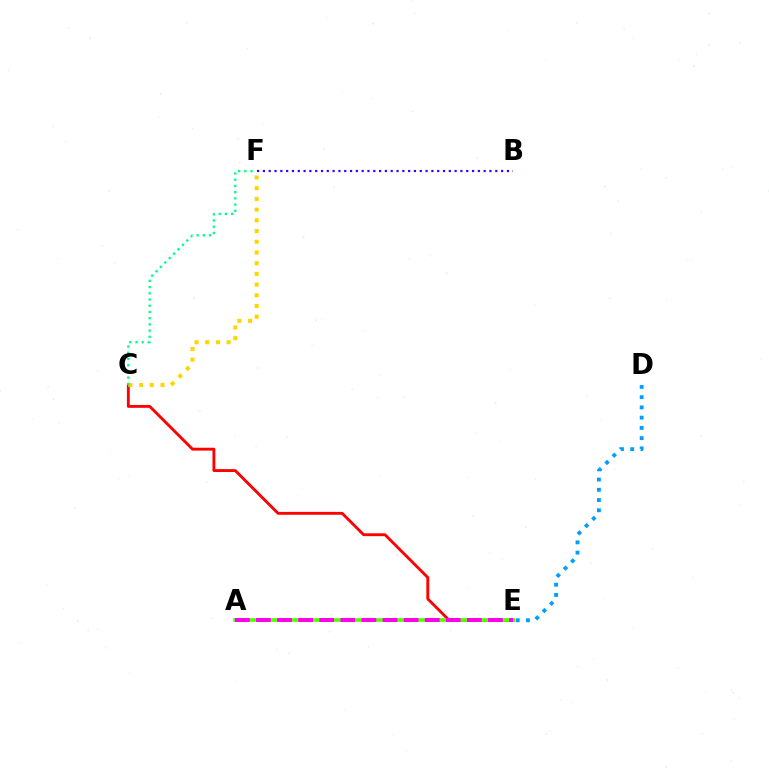{('C', 'E'): [{'color': '#ff0000', 'line_style': 'solid', 'thickness': 2.06}], ('D', 'E'): [{'color': '#009eff', 'line_style': 'dotted', 'thickness': 2.78}], ('C', 'F'): [{'color': '#ffd500', 'line_style': 'dotted', 'thickness': 2.91}, {'color': '#00ff86', 'line_style': 'dotted', 'thickness': 1.69}], ('B', 'F'): [{'color': '#3700ff', 'line_style': 'dotted', 'thickness': 1.58}], ('A', 'E'): [{'color': '#4fff00', 'line_style': 'solid', 'thickness': 2.62}, {'color': '#ff00ed', 'line_style': 'dashed', 'thickness': 2.87}]}